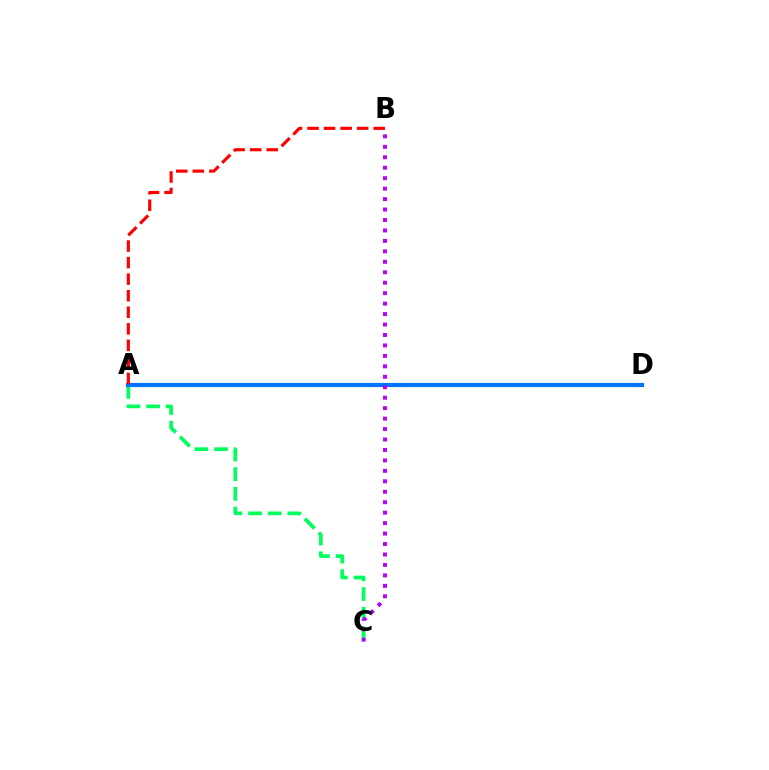{('A', 'D'): [{'color': '#d1ff00', 'line_style': 'dashed', 'thickness': 2.88}, {'color': '#0074ff', 'line_style': 'solid', 'thickness': 2.99}], ('A', 'C'): [{'color': '#00ff5c', 'line_style': 'dashed', 'thickness': 2.67}], ('A', 'B'): [{'color': '#ff0000', 'line_style': 'dashed', 'thickness': 2.25}], ('B', 'C'): [{'color': '#b900ff', 'line_style': 'dotted', 'thickness': 2.84}]}